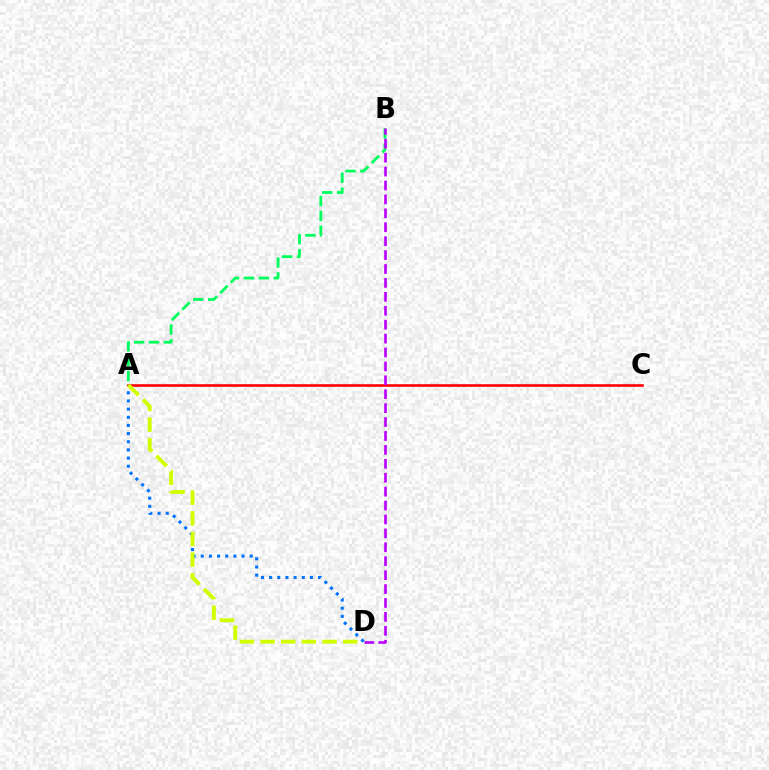{('A', 'B'): [{'color': '#00ff5c', 'line_style': 'dashed', 'thickness': 2.02}], ('A', 'D'): [{'color': '#0074ff', 'line_style': 'dotted', 'thickness': 2.22}, {'color': '#d1ff00', 'line_style': 'dashed', 'thickness': 2.81}], ('A', 'C'): [{'color': '#ff0000', 'line_style': 'solid', 'thickness': 1.87}], ('B', 'D'): [{'color': '#b900ff', 'line_style': 'dashed', 'thickness': 1.89}]}